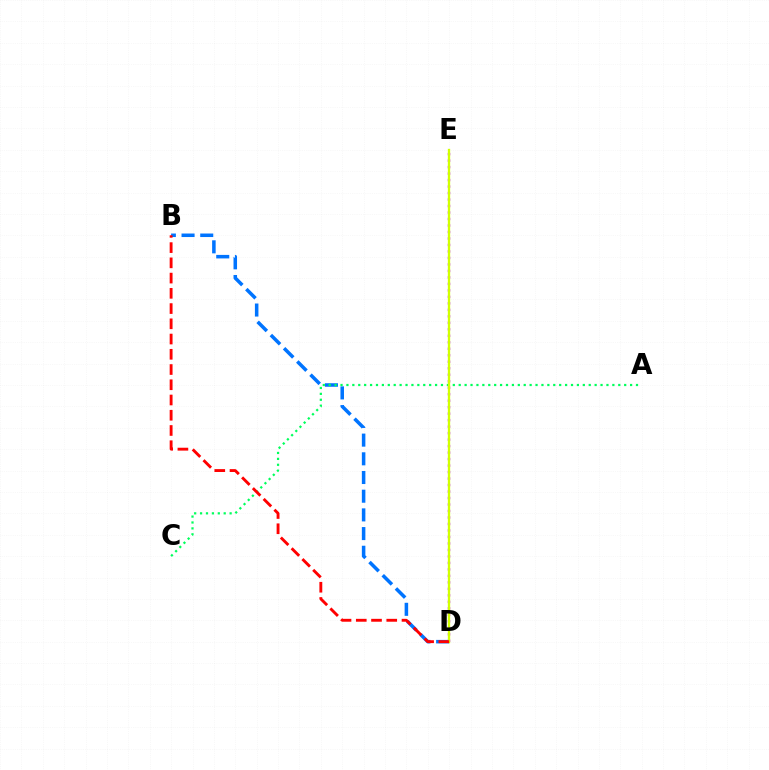{('B', 'D'): [{'color': '#0074ff', 'line_style': 'dashed', 'thickness': 2.54}, {'color': '#ff0000', 'line_style': 'dashed', 'thickness': 2.07}], ('A', 'C'): [{'color': '#00ff5c', 'line_style': 'dotted', 'thickness': 1.61}], ('D', 'E'): [{'color': '#b900ff', 'line_style': 'dotted', 'thickness': 1.76}, {'color': '#d1ff00', 'line_style': 'solid', 'thickness': 1.68}]}